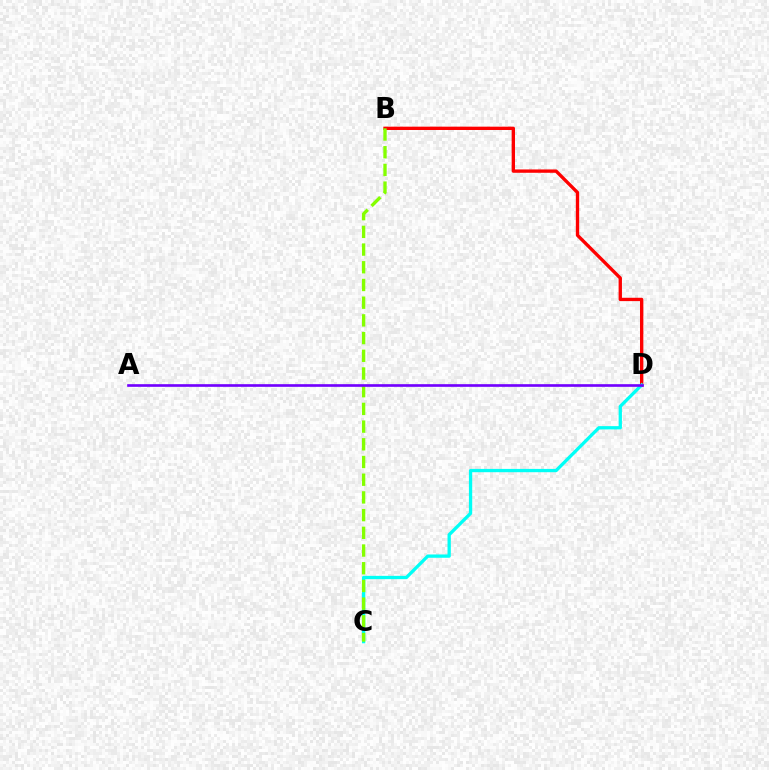{('B', 'D'): [{'color': '#ff0000', 'line_style': 'solid', 'thickness': 2.41}], ('C', 'D'): [{'color': '#00fff6', 'line_style': 'solid', 'thickness': 2.37}], ('B', 'C'): [{'color': '#84ff00', 'line_style': 'dashed', 'thickness': 2.4}], ('A', 'D'): [{'color': '#7200ff', 'line_style': 'solid', 'thickness': 1.91}]}